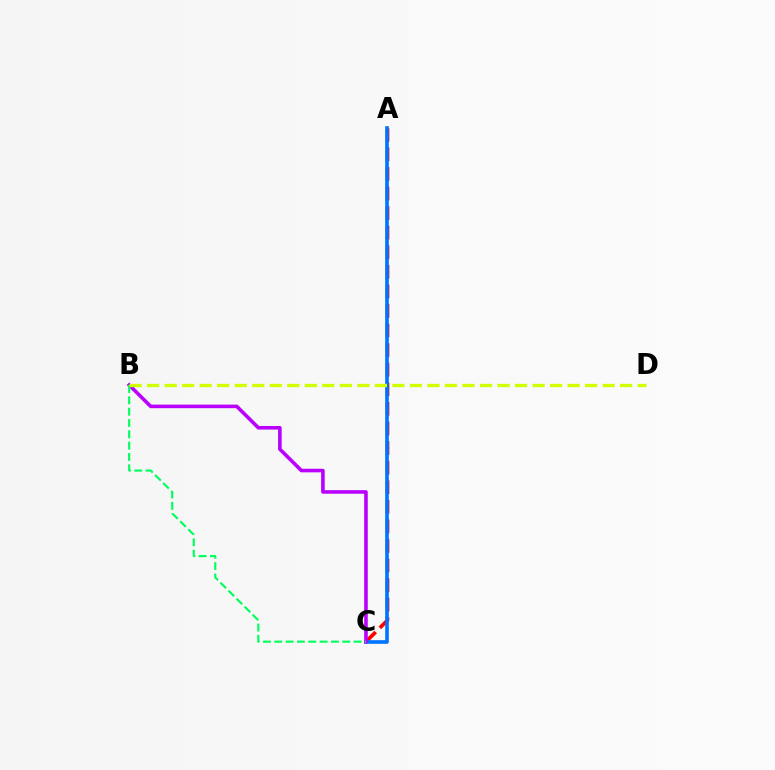{('A', 'C'): [{'color': '#ff0000', 'line_style': 'dashed', 'thickness': 2.66}, {'color': '#0074ff', 'line_style': 'solid', 'thickness': 2.62}], ('B', 'C'): [{'color': '#b900ff', 'line_style': 'solid', 'thickness': 2.58}, {'color': '#00ff5c', 'line_style': 'dashed', 'thickness': 1.54}], ('B', 'D'): [{'color': '#d1ff00', 'line_style': 'dashed', 'thickness': 2.38}]}